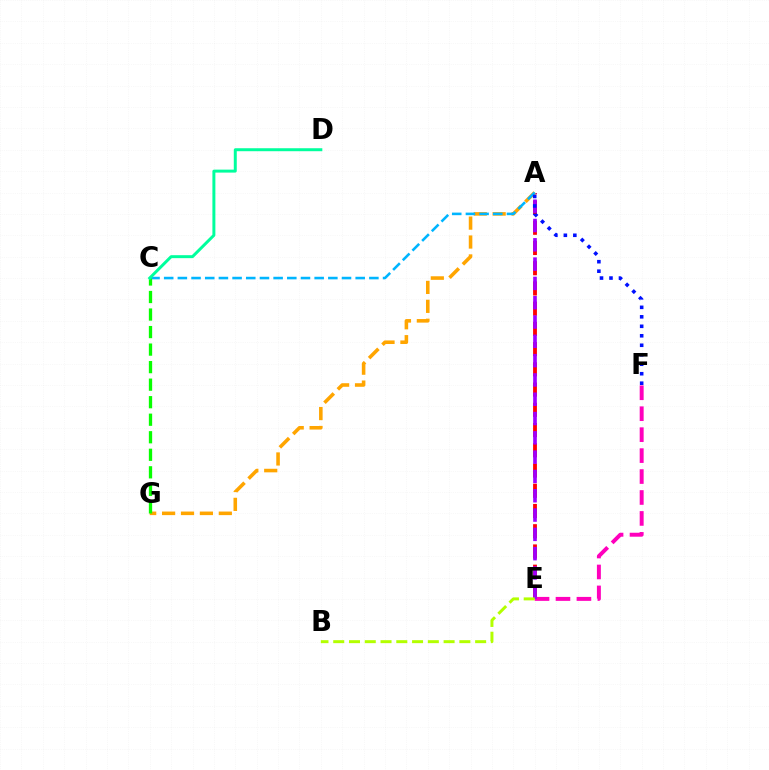{('A', 'E'): [{'color': '#ff0000', 'line_style': 'dashed', 'thickness': 2.75}, {'color': '#9b00ff', 'line_style': 'dashed', 'thickness': 2.62}], ('E', 'F'): [{'color': '#ff00bd', 'line_style': 'dashed', 'thickness': 2.85}], ('A', 'G'): [{'color': '#ffa500', 'line_style': 'dashed', 'thickness': 2.57}], ('A', 'C'): [{'color': '#00b5ff', 'line_style': 'dashed', 'thickness': 1.86}], ('B', 'E'): [{'color': '#b3ff00', 'line_style': 'dashed', 'thickness': 2.14}], ('C', 'G'): [{'color': '#08ff00', 'line_style': 'dashed', 'thickness': 2.38}], ('A', 'F'): [{'color': '#0010ff', 'line_style': 'dotted', 'thickness': 2.58}], ('C', 'D'): [{'color': '#00ff9d', 'line_style': 'solid', 'thickness': 2.14}]}